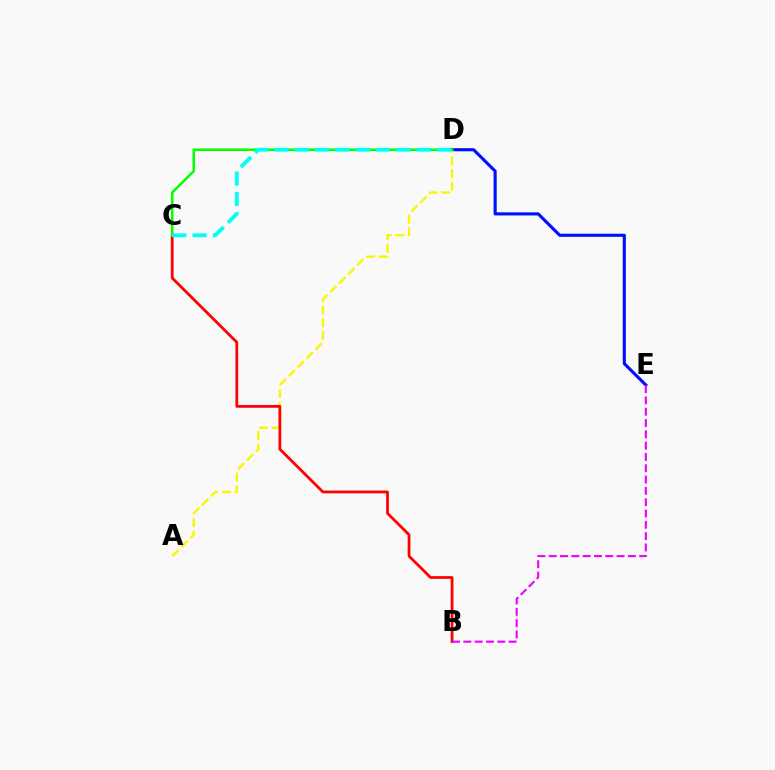{('D', 'E'): [{'color': '#0010ff', 'line_style': 'solid', 'thickness': 2.25}], ('A', 'D'): [{'color': '#fcf500', 'line_style': 'dashed', 'thickness': 1.72}], ('B', 'C'): [{'color': '#ff0000', 'line_style': 'solid', 'thickness': 1.99}], ('C', 'D'): [{'color': '#08ff00', 'line_style': 'solid', 'thickness': 1.85}, {'color': '#00fff6', 'line_style': 'dashed', 'thickness': 2.76}], ('B', 'E'): [{'color': '#ee00ff', 'line_style': 'dashed', 'thickness': 1.54}]}